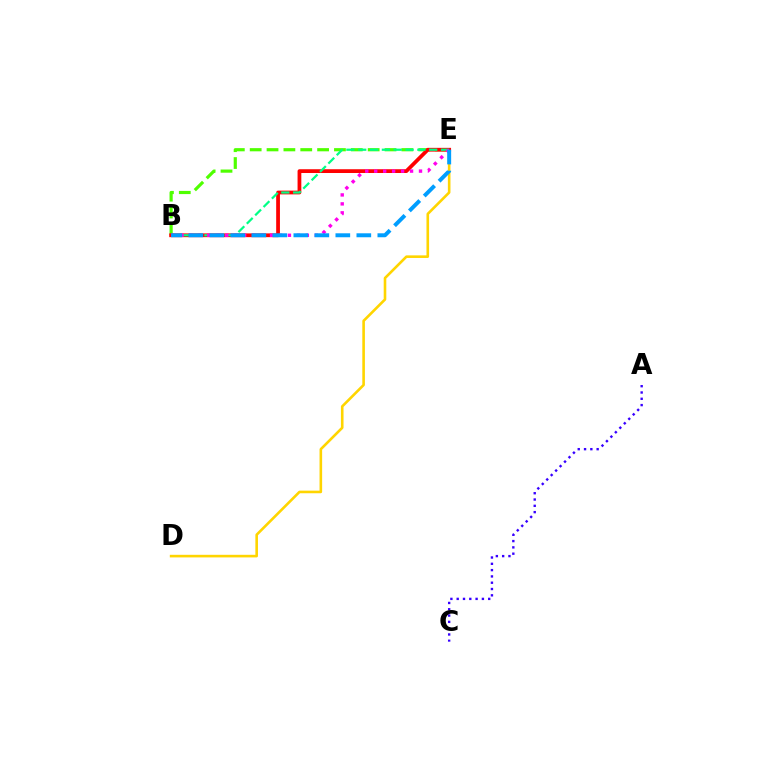{('D', 'E'): [{'color': '#ffd500', 'line_style': 'solid', 'thickness': 1.88}], ('B', 'E'): [{'color': '#4fff00', 'line_style': 'dashed', 'thickness': 2.29}, {'color': '#ff0000', 'line_style': 'solid', 'thickness': 2.71}, {'color': '#00ff86', 'line_style': 'dashed', 'thickness': 1.61}, {'color': '#ff00ed', 'line_style': 'dotted', 'thickness': 2.43}, {'color': '#009eff', 'line_style': 'dashed', 'thickness': 2.85}], ('A', 'C'): [{'color': '#3700ff', 'line_style': 'dotted', 'thickness': 1.71}]}